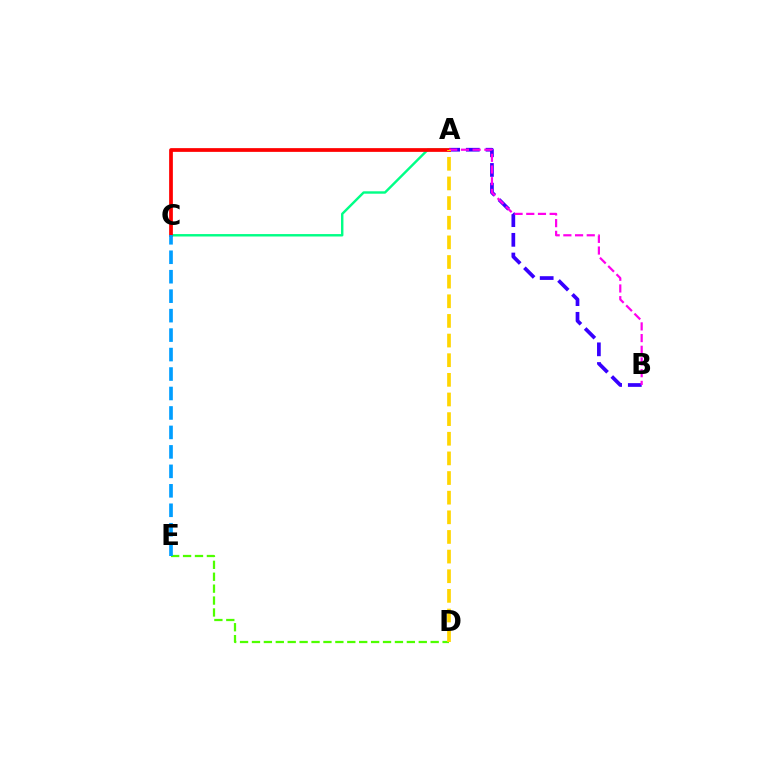{('D', 'E'): [{'color': '#4fff00', 'line_style': 'dashed', 'thickness': 1.62}], ('A', 'C'): [{'color': '#00ff86', 'line_style': 'solid', 'thickness': 1.74}, {'color': '#ff0000', 'line_style': 'solid', 'thickness': 2.69}], ('A', 'B'): [{'color': '#3700ff', 'line_style': 'dashed', 'thickness': 2.67}, {'color': '#ff00ed', 'line_style': 'dashed', 'thickness': 1.59}], ('C', 'E'): [{'color': '#009eff', 'line_style': 'dashed', 'thickness': 2.64}], ('A', 'D'): [{'color': '#ffd500', 'line_style': 'dashed', 'thickness': 2.67}]}